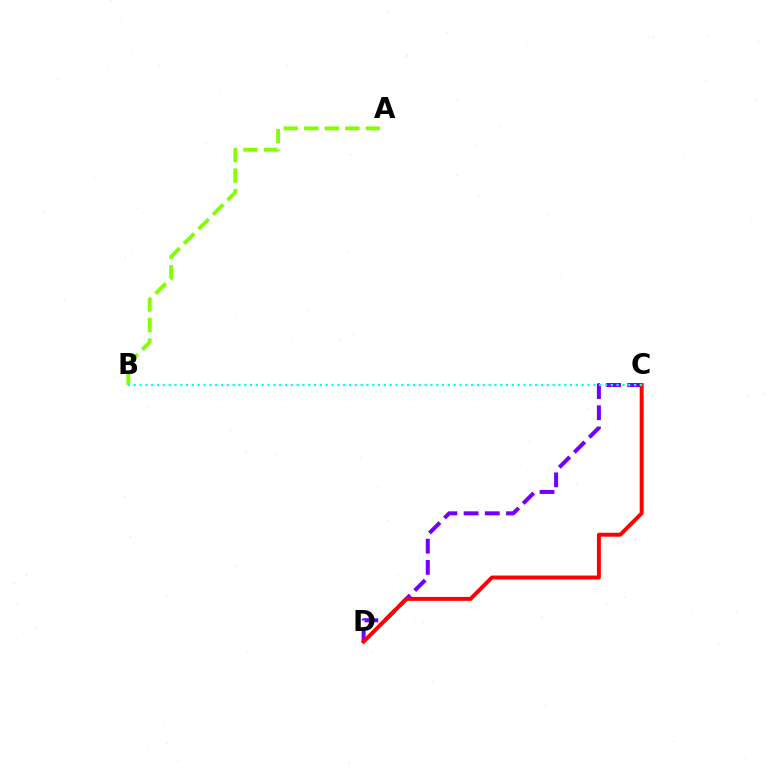{('C', 'D'): [{'color': '#7200ff', 'line_style': 'dashed', 'thickness': 2.88}, {'color': '#ff0000', 'line_style': 'solid', 'thickness': 2.83}], ('A', 'B'): [{'color': '#84ff00', 'line_style': 'dashed', 'thickness': 2.79}], ('B', 'C'): [{'color': '#00fff6', 'line_style': 'dotted', 'thickness': 1.58}]}